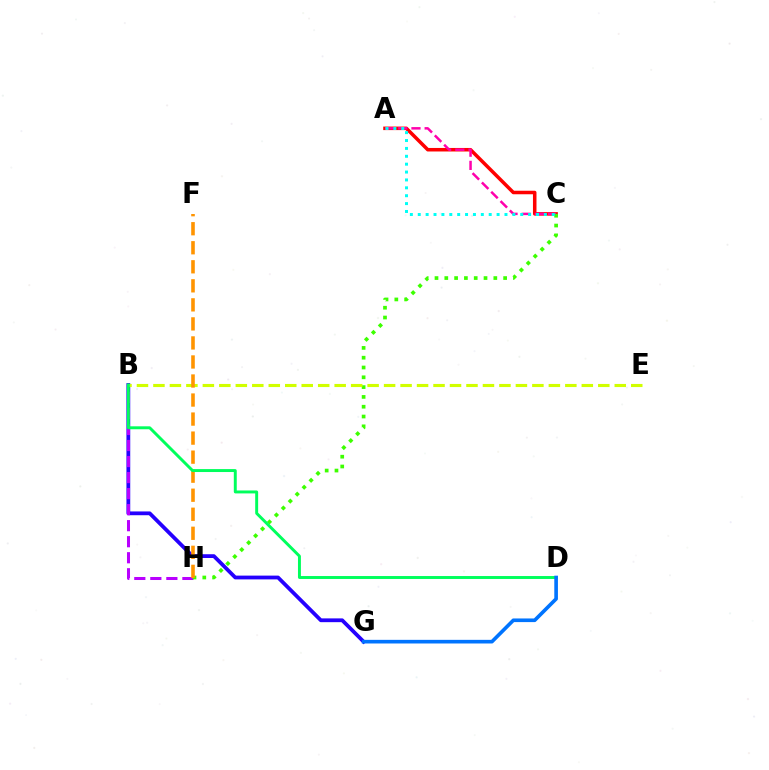{('B', 'G'): [{'color': '#2500ff', 'line_style': 'solid', 'thickness': 2.72}], ('B', 'H'): [{'color': '#b900ff', 'line_style': 'dashed', 'thickness': 2.18}], ('A', 'C'): [{'color': '#ff0000', 'line_style': 'solid', 'thickness': 2.54}, {'color': '#ff00ac', 'line_style': 'dashed', 'thickness': 1.79}, {'color': '#00fff6', 'line_style': 'dotted', 'thickness': 2.14}], ('C', 'H'): [{'color': '#3dff00', 'line_style': 'dotted', 'thickness': 2.66}], ('B', 'E'): [{'color': '#d1ff00', 'line_style': 'dashed', 'thickness': 2.24}], ('F', 'H'): [{'color': '#ff9400', 'line_style': 'dashed', 'thickness': 2.59}], ('B', 'D'): [{'color': '#00ff5c', 'line_style': 'solid', 'thickness': 2.12}], ('D', 'G'): [{'color': '#0074ff', 'line_style': 'solid', 'thickness': 2.62}]}